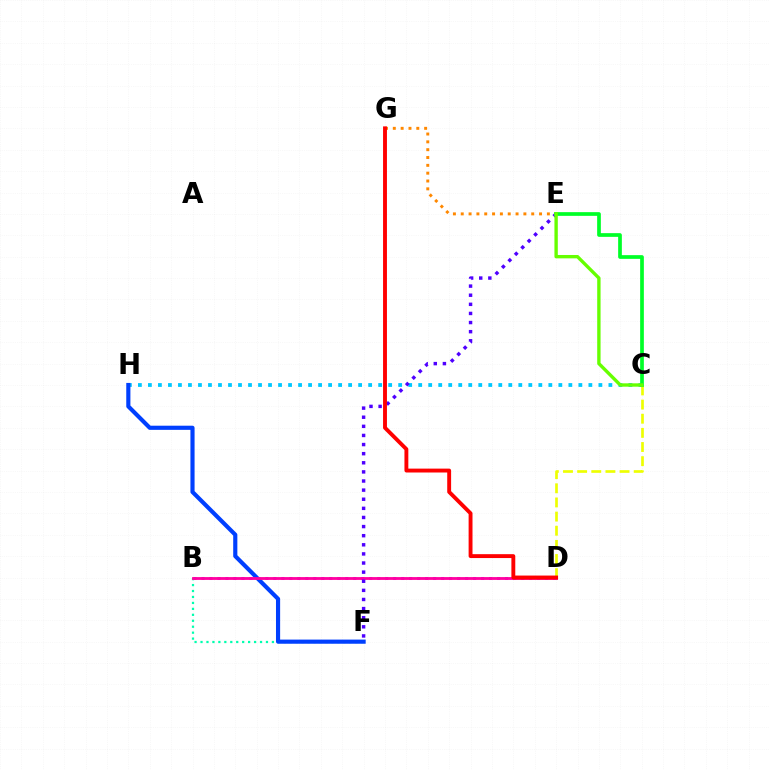{('B', 'D'): [{'color': '#d600ff', 'line_style': 'dotted', 'thickness': 2.17}, {'color': '#ff00a0', 'line_style': 'solid', 'thickness': 2.03}], ('C', 'H'): [{'color': '#00c7ff', 'line_style': 'dotted', 'thickness': 2.72}], ('B', 'F'): [{'color': '#00ffaf', 'line_style': 'dotted', 'thickness': 1.62}], ('C', 'D'): [{'color': '#eeff00', 'line_style': 'dashed', 'thickness': 1.92}], ('E', 'G'): [{'color': '#ff8800', 'line_style': 'dotted', 'thickness': 2.13}], ('F', 'H'): [{'color': '#003fff', 'line_style': 'solid', 'thickness': 2.99}], ('E', 'F'): [{'color': '#4f00ff', 'line_style': 'dotted', 'thickness': 2.48}], ('C', 'E'): [{'color': '#00ff27', 'line_style': 'solid', 'thickness': 2.67}, {'color': '#66ff00', 'line_style': 'solid', 'thickness': 2.42}], ('D', 'G'): [{'color': '#ff0000', 'line_style': 'solid', 'thickness': 2.8}]}